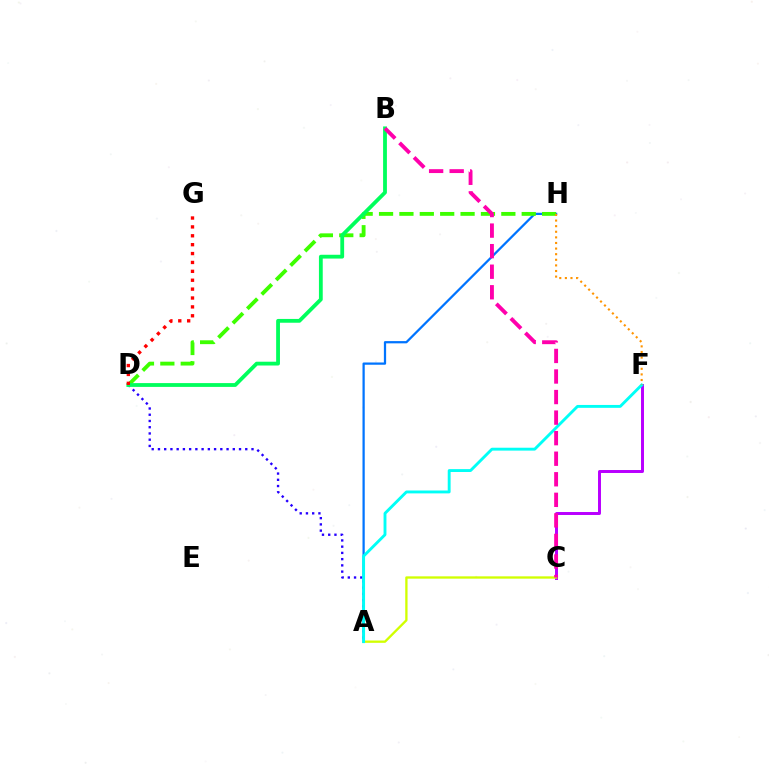{('A', 'H'): [{'color': '#0074ff', 'line_style': 'solid', 'thickness': 1.62}], ('A', 'D'): [{'color': '#2500ff', 'line_style': 'dotted', 'thickness': 1.69}], ('C', 'F'): [{'color': '#b900ff', 'line_style': 'solid', 'thickness': 2.14}], ('D', 'H'): [{'color': '#3dff00', 'line_style': 'dashed', 'thickness': 2.77}], ('A', 'C'): [{'color': '#d1ff00', 'line_style': 'solid', 'thickness': 1.67}], ('B', 'D'): [{'color': '#00ff5c', 'line_style': 'solid', 'thickness': 2.74}], ('A', 'F'): [{'color': '#00fff6', 'line_style': 'solid', 'thickness': 2.08}], ('D', 'G'): [{'color': '#ff0000', 'line_style': 'dotted', 'thickness': 2.41}], ('B', 'C'): [{'color': '#ff00ac', 'line_style': 'dashed', 'thickness': 2.79}], ('F', 'H'): [{'color': '#ff9400', 'line_style': 'dotted', 'thickness': 1.52}]}